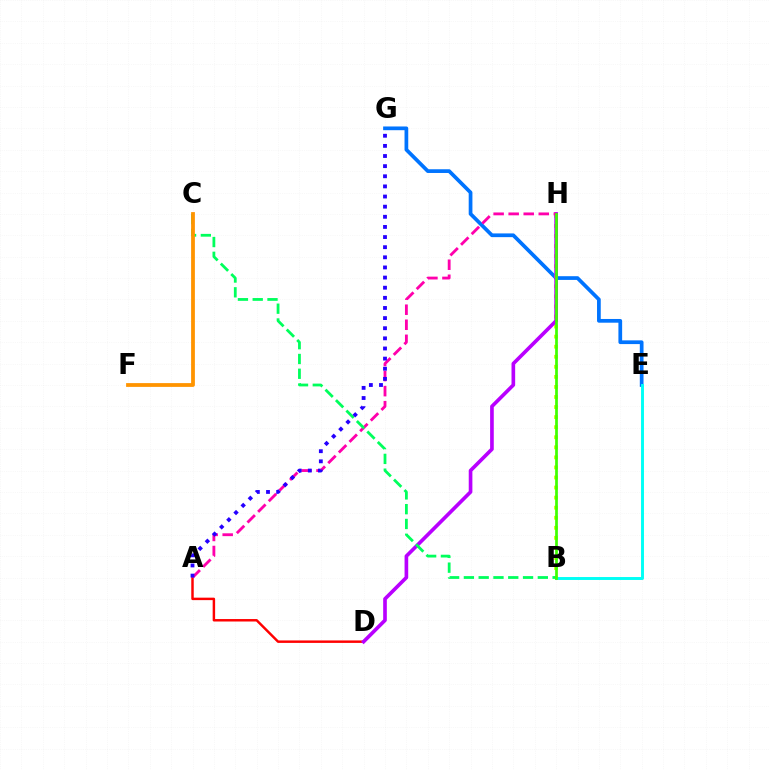{('E', 'G'): [{'color': '#0074ff', 'line_style': 'solid', 'thickness': 2.68}], ('B', 'H'): [{'color': '#d1ff00', 'line_style': 'dotted', 'thickness': 2.73}, {'color': '#3dff00', 'line_style': 'solid', 'thickness': 1.96}], ('B', 'E'): [{'color': '#00fff6', 'line_style': 'solid', 'thickness': 2.11}], ('A', 'D'): [{'color': '#ff0000', 'line_style': 'solid', 'thickness': 1.77}], ('D', 'H'): [{'color': '#b900ff', 'line_style': 'solid', 'thickness': 2.63}], ('A', 'H'): [{'color': '#ff00ac', 'line_style': 'dashed', 'thickness': 2.04}], ('B', 'C'): [{'color': '#00ff5c', 'line_style': 'dashed', 'thickness': 2.01}], ('A', 'G'): [{'color': '#2500ff', 'line_style': 'dotted', 'thickness': 2.75}], ('C', 'F'): [{'color': '#ff9400', 'line_style': 'solid', 'thickness': 2.72}]}